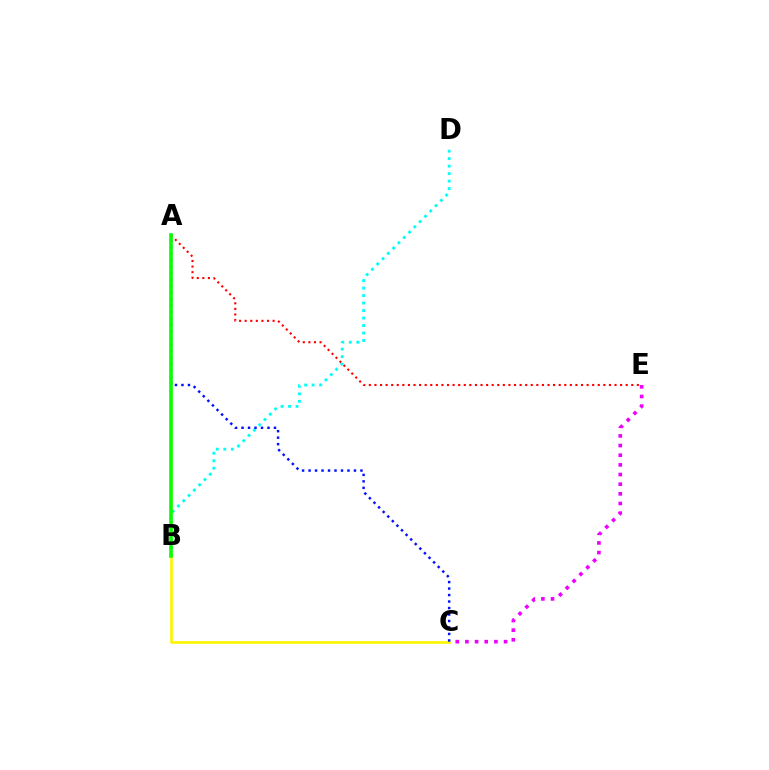{('B', 'D'): [{'color': '#00fff6', 'line_style': 'dotted', 'thickness': 2.04}], ('A', 'E'): [{'color': '#ff0000', 'line_style': 'dotted', 'thickness': 1.52}], ('C', 'E'): [{'color': '#ee00ff', 'line_style': 'dotted', 'thickness': 2.62}], ('B', 'C'): [{'color': '#fcf500', 'line_style': 'solid', 'thickness': 1.9}], ('A', 'C'): [{'color': '#0010ff', 'line_style': 'dotted', 'thickness': 1.76}], ('A', 'B'): [{'color': '#08ff00', 'line_style': 'solid', 'thickness': 2.61}]}